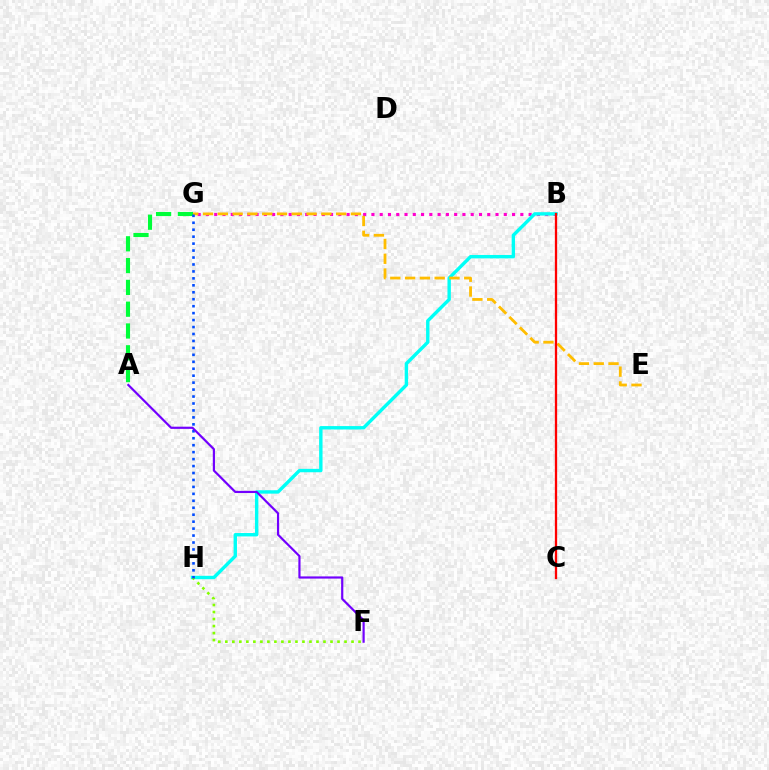{('B', 'G'): [{'color': '#ff00cf', 'line_style': 'dotted', 'thickness': 2.25}], ('B', 'H'): [{'color': '#00fff6', 'line_style': 'solid', 'thickness': 2.45}], ('E', 'G'): [{'color': '#ffbd00', 'line_style': 'dashed', 'thickness': 2.01}], ('F', 'H'): [{'color': '#84ff00', 'line_style': 'dotted', 'thickness': 1.91}], ('A', 'G'): [{'color': '#00ff39', 'line_style': 'dashed', 'thickness': 2.96}], ('G', 'H'): [{'color': '#004bff', 'line_style': 'dotted', 'thickness': 1.89}], ('B', 'C'): [{'color': '#ff0000', 'line_style': 'solid', 'thickness': 1.65}], ('A', 'F'): [{'color': '#7200ff', 'line_style': 'solid', 'thickness': 1.57}]}